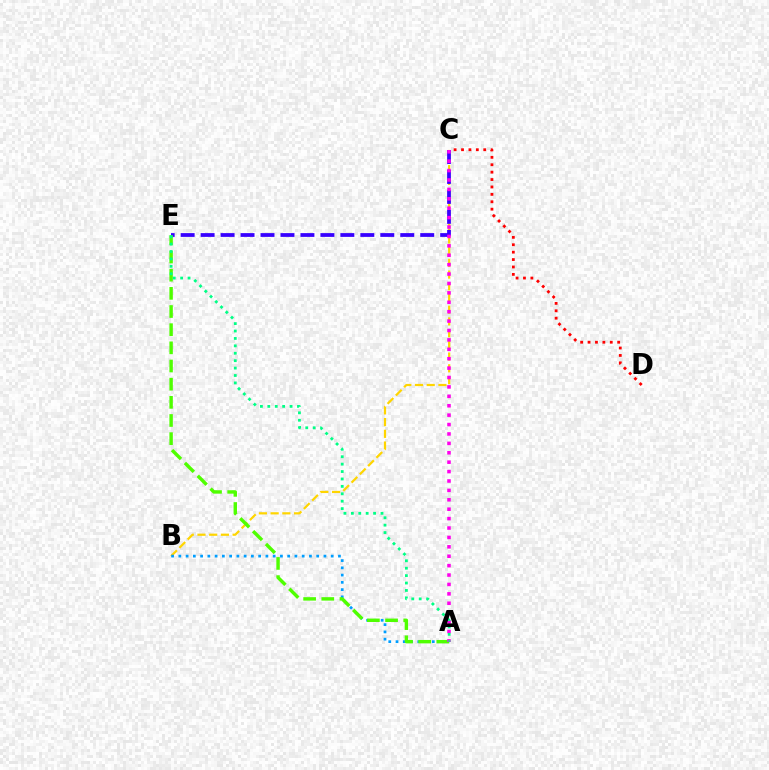{('B', 'C'): [{'color': '#ffd500', 'line_style': 'dashed', 'thickness': 1.59}], ('C', 'D'): [{'color': '#ff0000', 'line_style': 'dotted', 'thickness': 2.01}], ('A', 'B'): [{'color': '#009eff', 'line_style': 'dotted', 'thickness': 1.97}], ('C', 'E'): [{'color': '#3700ff', 'line_style': 'dashed', 'thickness': 2.71}], ('A', 'E'): [{'color': '#4fff00', 'line_style': 'dashed', 'thickness': 2.47}, {'color': '#00ff86', 'line_style': 'dotted', 'thickness': 2.01}], ('A', 'C'): [{'color': '#ff00ed', 'line_style': 'dotted', 'thickness': 2.56}]}